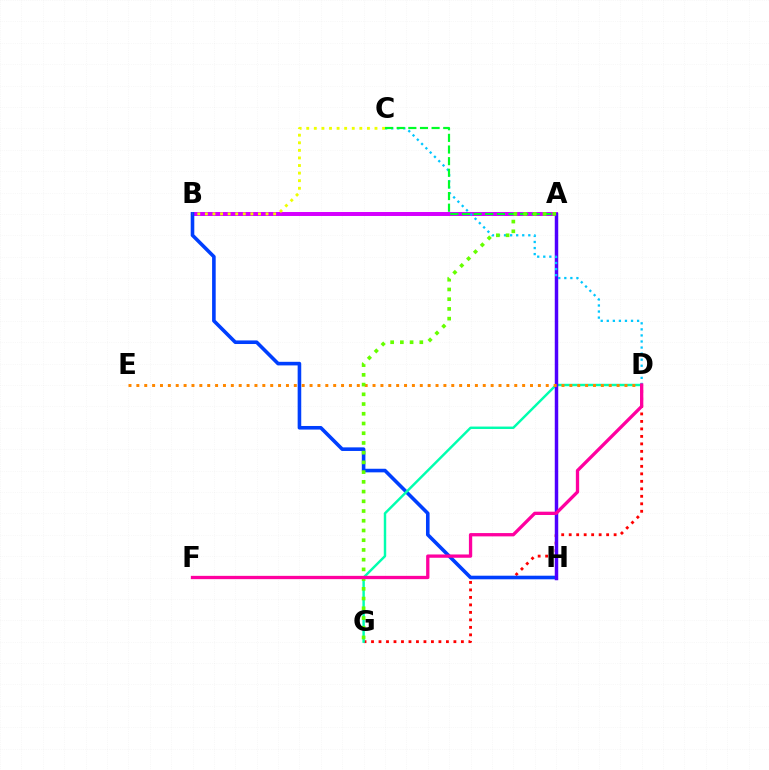{('D', 'G'): [{'color': '#ff0000', 'line_style': 'dotted', 'thickness': 2.03}, {'color': '#00ffaf', 'line_style': 'solid', 'thickness': 1.76}], ('A', 'B'): [{'color': '#d600ff', 'line_style': 'solid', 'thickness': 2.87}], ('B', 'H'): [{'color': '#003fff', 'line_style': 'solid', 'thickness': 2.59}], ('B', 'C'): [{'color': '#eeff00', 'line_style': 'dotted', 'thickness': 2.06}], ('A', 'H'): [{'color': '#4f00ff', 'line_style': 'solid', 'thickness': 2.5}], ('C', 'D'): [{'color': '#00c7ff', 'line_style': 'dotted', 'thickness': 1.65}], ('A', 'C'): [{'color': '#00ff27', 'line_style': 'dashed', 'thickness': 1.58}], ('D', 'E'): [{'color': '#ff8800', 'line_style': 'dotted', 'thickness': 2.14}], ('A', 'G'): [{'color': '#66ff00', 'line_style': 'dotted', 'thickness': 2.64}], ('D', 'F'): [{'color': '#ff00a0', 'line_style': 'solid', 'thickness': 2.38}]}